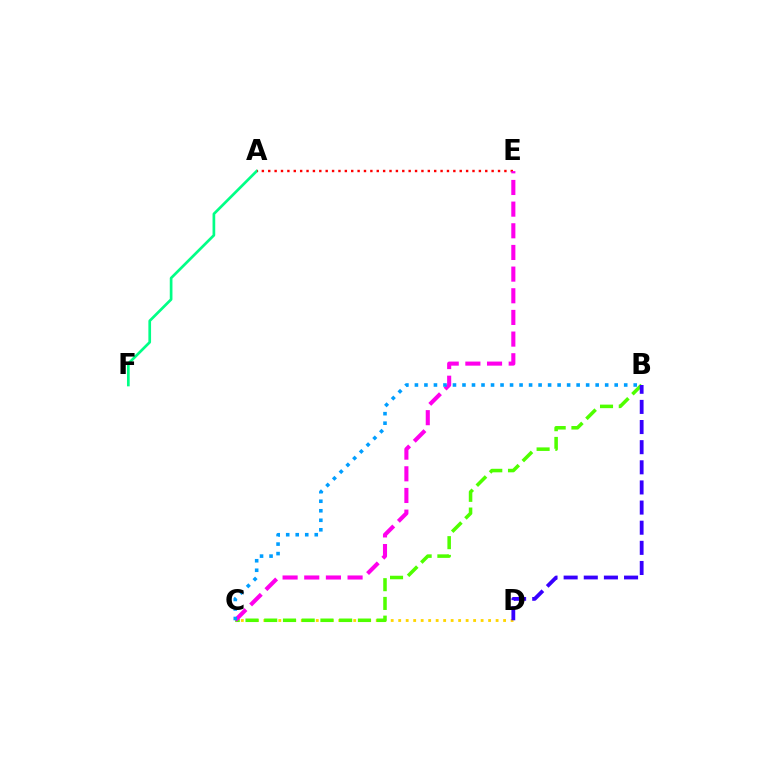{('C', 'D'): [{'color': '#ffd500', 'line_style': 'dotted', 'thickness': 2.04}], ('B', 'C'): [{'color': '#4fff00', 'line_style': 'dashed', 'thickness': 2.54}, {'color': '#009eff', 'line_style': 'dotted', 'thickness': 2.58}], ('A', 'F'): [{'color': '#00ff86', 'line_style': 'solid', 'thickness': 1.94}], ('A', 'E'): [{'color': '#ff0000', 'line_style': 'dotted', 'thickness': 1.73}], ('B', 'D'): [{'color': '#3700ff', 'line_style': 'dashed', 'thickness': 2.74}], ('C', 'E'): [{'color': '#ff00ed', 'line_style': 'dashed', 'thickness': 2.94}]}